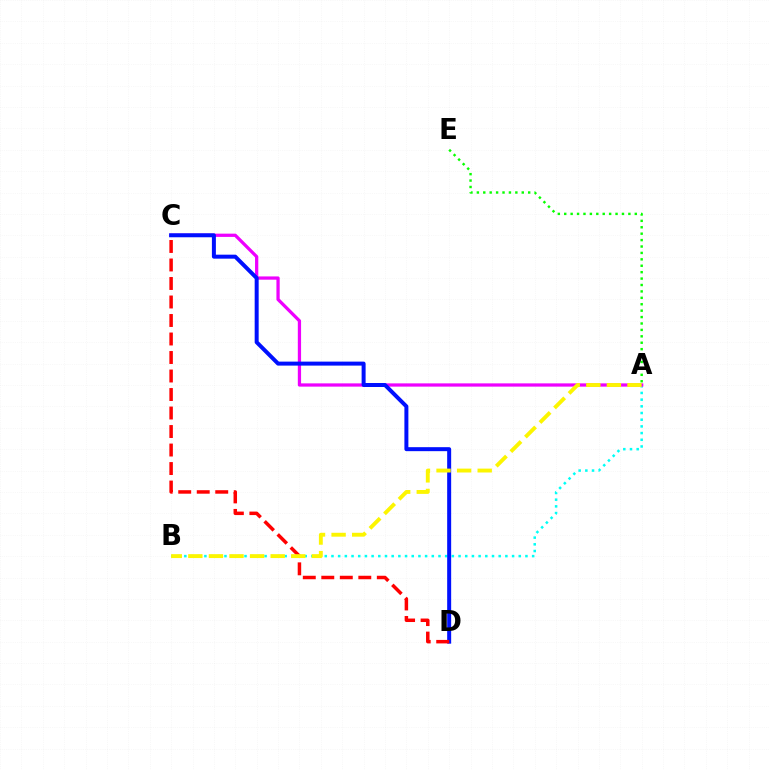{('A', 'B'): [{'color': '#00fff6', 'line_style': 'dotted', 'thickness': 1.82}, {'color': '#fcf500', 'line_style': 'dashed', 'thickness': 2.8}], ('A', 'C'): [{'color': '#ee00ff', 'line_style': 'solid', 'thickness': 2.35}], ('A', 'E'): [{'color': '#08ff00', 'line_style': 'dotted', 'thickness': 1.74}], ('C', 'D'): [{'color': '#0010ff', 'line_style': 'solid', 'thickness': 2.87}, {'color': '#ff0000', 'line_style': 'dashed', 'thickness': 2.51}]}